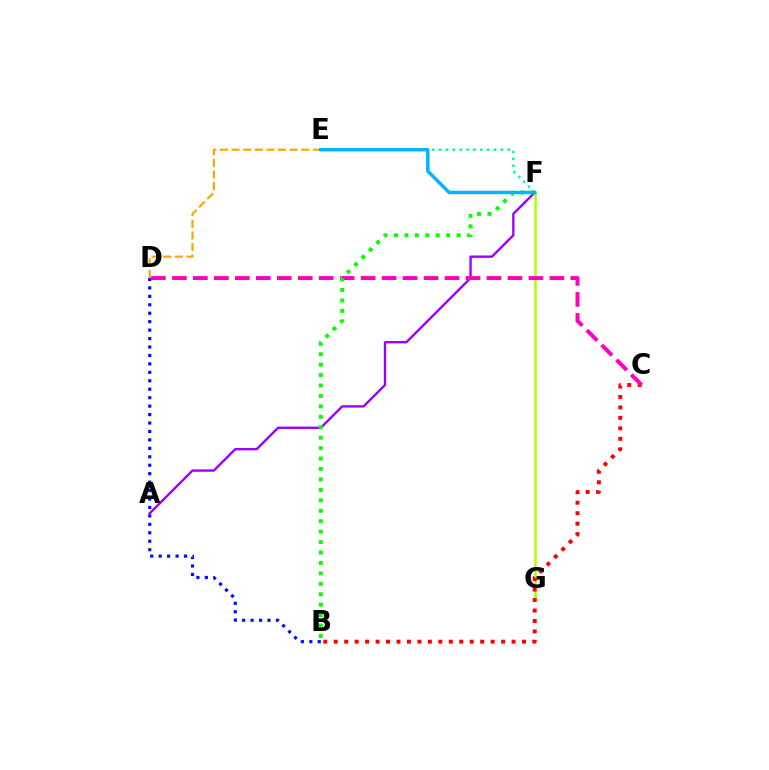{('D', 'E'): [{'color': '#ffa500', 'line_style': 'dashed', 'thickness': 1.58}], ('B', 'D'): [{'color': '#0010ff', 'line_style': 'dotted', 'thickness': 2.29}], ('F', 'G'): [{'color': '#b3ff00', 'line_style': 'solid', 'thickness': 1.83}], ('A', 'F'): [{'color': '#9b00ff', 'line_style': 'solid', 'thickness': 1.71}], ('B', 'C'): [{'color': '#ff0000', 'line_style': 'dotted', 'thickness': 2.84}], ('C', 'D'): [{'color': '#ff00bd', 'line_style': 'dashed', 'thickness': 2.85}], ('B', 'F'): [{'color': '#08ff00', 'line_style': 'dotted', 'thickness': 2.84}], ('E', 'F'): [{'color': '#00ff9d', 'line_style': 'dotted', 'thickness': 1.86}, {'color': '#00b5ff', 'line_style': 'solid', 'thickness': 2.49}]}